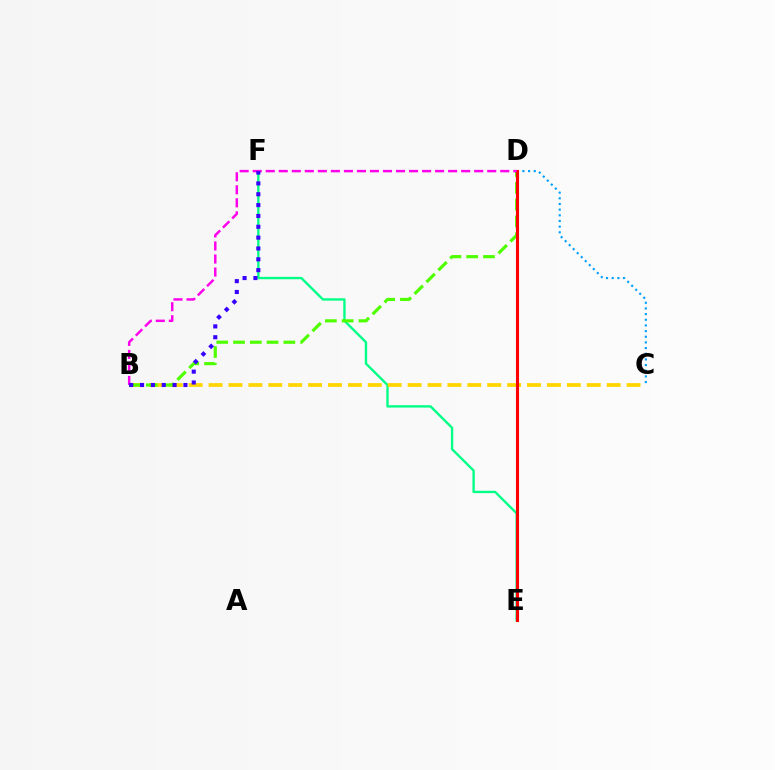{('C', 'D'): [{'color': '#009eff', 'line_style': 'dotted', 'thickness': 1.54}], ('E', 'F'): [{'color': '#00ff86', 'line_style': 'solid', 'thickness': 1.7}], ('B', 'C'): [{'color': '#ffd500', 'line_style': 'dashed', 'thickness': 2.7}], ('B', 'D'): [{'color': '#4fff00', 'line_style': 'dashed', 'thickness': 2.28}, {'color': '#ff00ed', 'line_style': 'dashed', 'thickness': 1.77}], ('D', 'E'): [{'color': '#ff0000', 'line_style': 'solid', 'thickness': 2.23}], ('B', 'F'): [{'color': '#3700ff', 'line_style': 'dotted', 'thickness': 2.95}]}